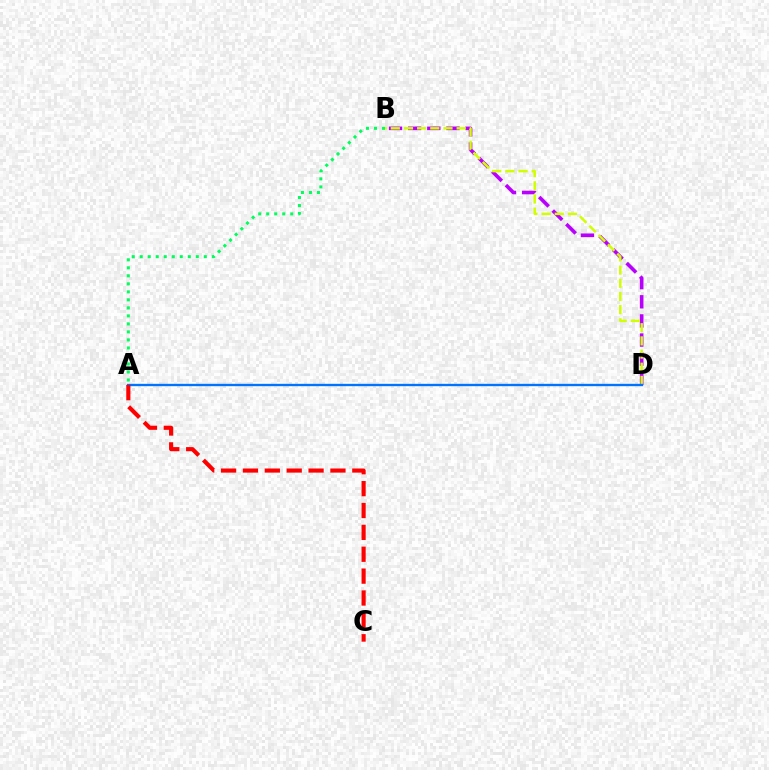{('B', 'D'): [{'color': '#b900ff', 'line_style': 'dashed', 'thickness': 2.6}, {'color': '#d1ff00', 'line_style': 'dashed', 'thickness': 1.79}], ('A', 'B'): [{'color': '#00ff5c', 'line_style': 'dotted', 'thickness': 2.18}], ('A', 'D'): [{'color': '#0074ff', 'line_style': 'solid', 'thickness': 1.69}], ('A', 'C'): [{'color': '#ff0000', 'line_style': 'dashed', 'thickness': 2.97}]}